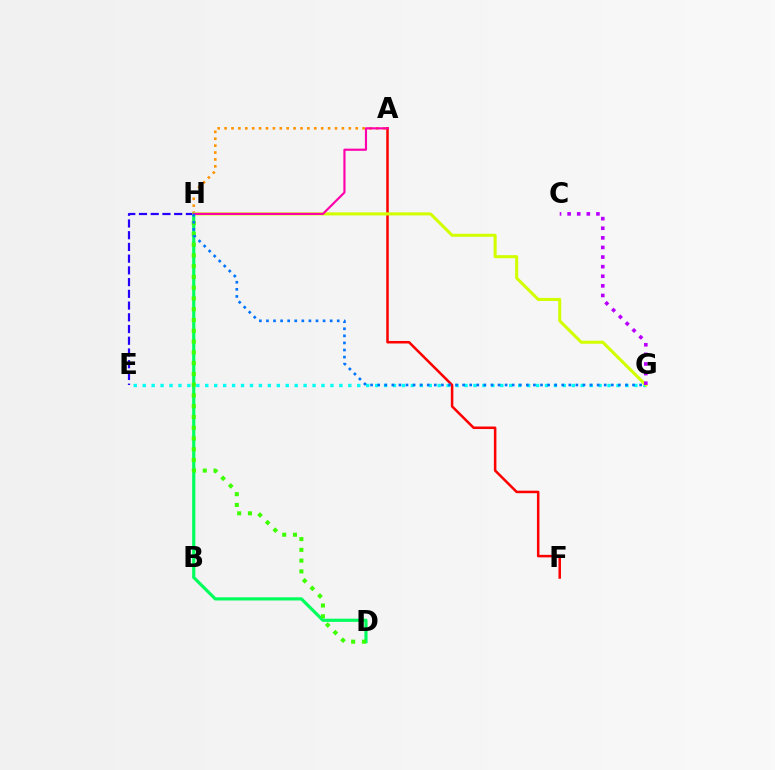{('A', 'H'): [{'color': '#ff9400', 'line_style': 'dotted', 'thickness': 1.88}, {'color': '#ff00ac', 'line_style': 'solid', 'thickness': 1.55}], ('D', 'H'): [{'color': '#00ff5c', 'line_style': 'solid', 'thickness': 2.28}, {'color': '#3dff00', 'line_style': 'dotted', 'thickness': 2.93}], ('E', 'H'): [{'color': '#2500ff', 'line_style': 'dashed', 'thickness': 1.59}], ('A', 'F'): [{'color': '#ff0000', 'line_style': 'solid', 'thickness': 1.82}], ('E', 'G'): [{'color': '#00fff6', 'line_style': 'dotted', 'thickness': 2.43}], ('G', 'H'): [{'color': '#d1ff00', 'line_style': 'solid', 'thickness': 2.19}, {'color': '#0074ff', 'line_style': 'dotted', 'thickness': 1.92}], ('C', 'G'): [{'color': '#b900ff', 'line_style': 'dotted', 'thickness': 2.61}]}